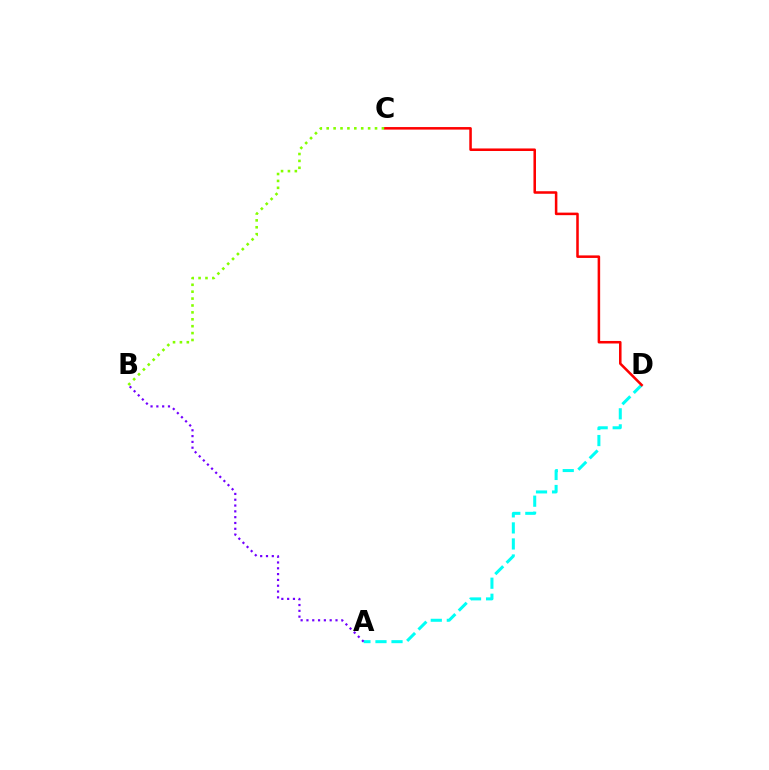{('A', 'D'): [{'color': '#00fff6', 'line_style': 'dashed', 'thickness': 2.18}], ('C', 'D'): [{'color': '#ff0000', 'line_style': 'solid', 'thickness': 1.83}], ('B', 'C'): [{'color': '#84ff00', 'line_style': 'dotted', 'thickness': 1.88}], ('A', 'B'): [{'color': '#7200ff', 'line_style': 'dotted', 'thickness': 1.58}]}